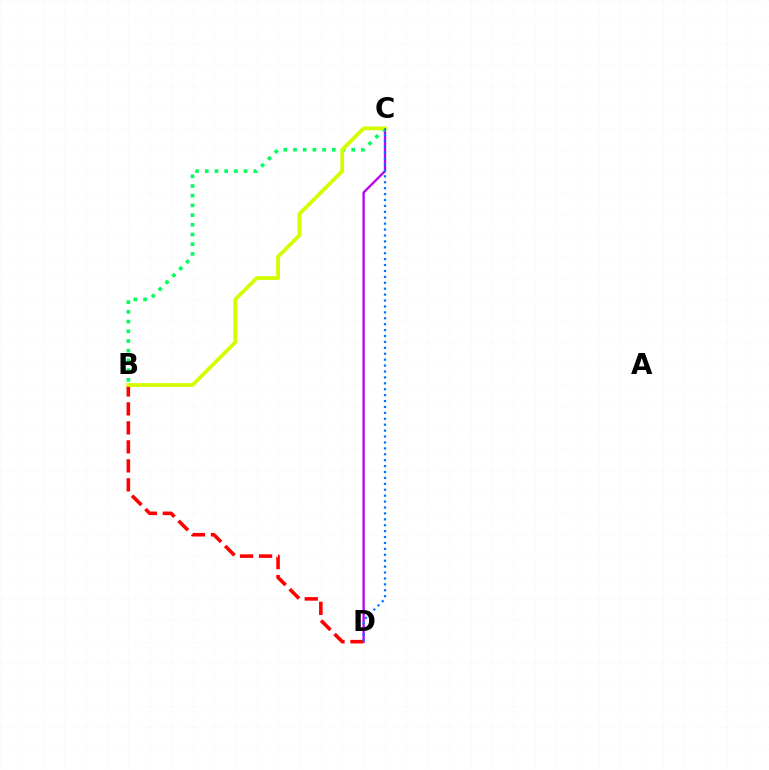{('C', 'D'): [{'color': '#b900ff', 'line_style': 'solid', 'thickness': 1.67}, {'color': '#0074ff', 'line_style': 'dotted', 'thickness': 1.61}], ('B', 'C'): [{'color': '#00ff5c', 'line_style': 'dotted', 'thickness': 2.64}, {'color': '#d1ff00', 'line_style': 'solid', 'thickness': 2.71}], ('B', 'D'): [{'color': '#ff0000', 'line_style': 'dashed', 'thickness': 2.58}]}